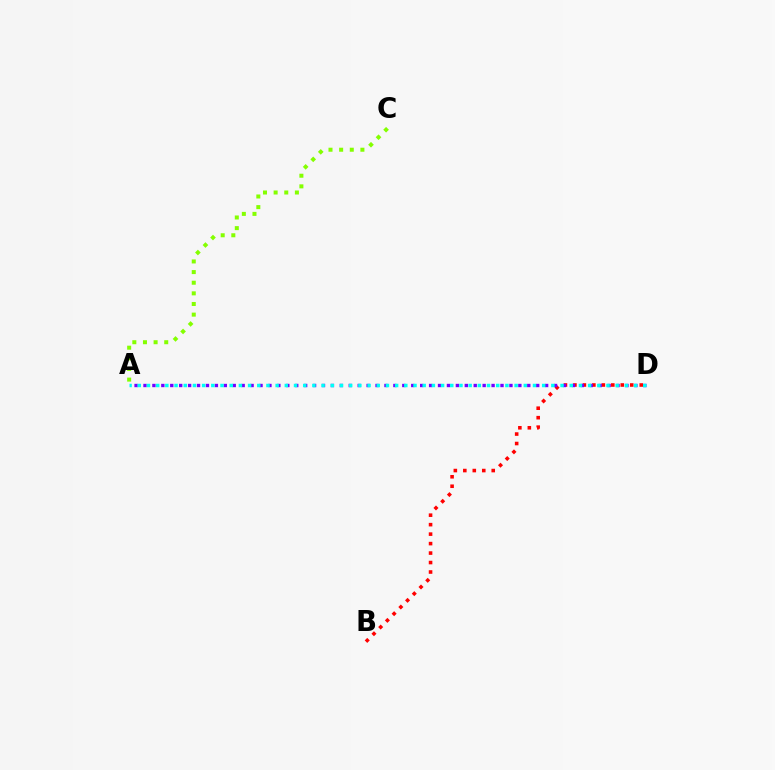{('B', 'D'): [{'color': '#ff0000', 'line_style': 'dotted', 'thickness': 2.57}], ('A', 'D'): [{'color': '#7200ff', 'line_style': 'dotted', 'thickness': 2.43}, {'color': '#00fff6', 'line_style': 'dotted', 'thickness': 2.5}], ('A', 'C'): [{'color': '#84ff00', 'line_style': 'dotted', 'thickness': 2.89}]}